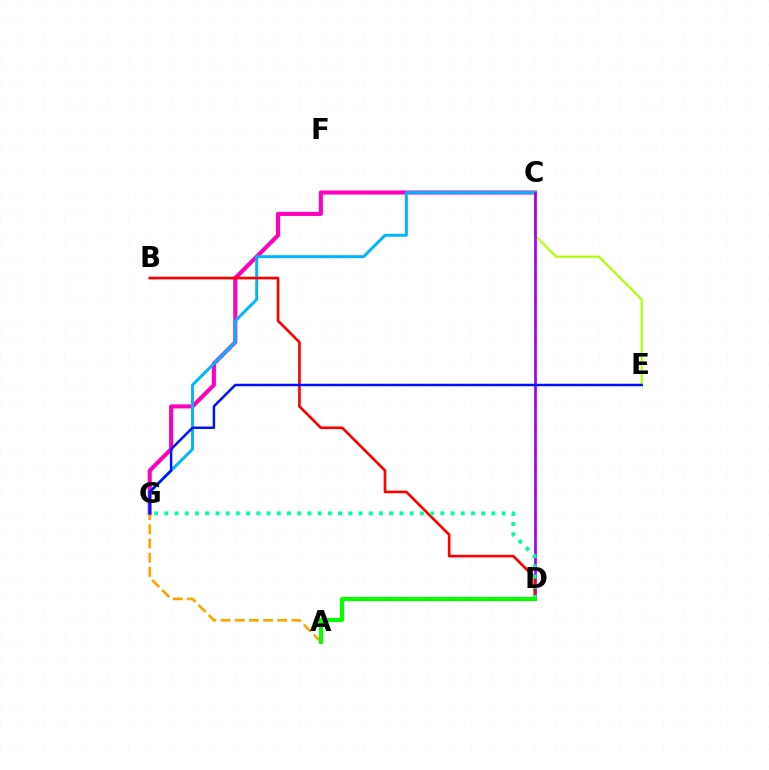{('C', 'G'): [{'color': '#ff00bd', 'line_style': 'solid', 'thickness': 2.94}, {'color': '#00b5ff', 'line_style': 'solid', 'thickness': 2.12}], ('C', 'E'): [{'color': '#b3ff00', 'line_style': 'solid', 'thickness': 1.55}], ('C', 'D'): [{'color': '#9b00ff', 'line_style': 'solid', 'thickness': 1.94}], ('B', 'D'): [{'color': '#ff0000', 'line_style': 'solid', 'thickness': 1.91}], ('A', 'G'): [{'color': '#ffa500', 'line_style': 'dashed', 'thickness': 1.93}], ('E', 'G'): [{'color': '#0010ff', 'line_style': 'solid', 'thickness': 1.78}], ('D', 'G'): [{'color': '#00ff9d', 'line_style': 'dotted', 'thickness': 2.78}], ('A', 'D'): [{'color': '#08ff00', 'line_style': 'solid', 'thickness': 2.98}]}